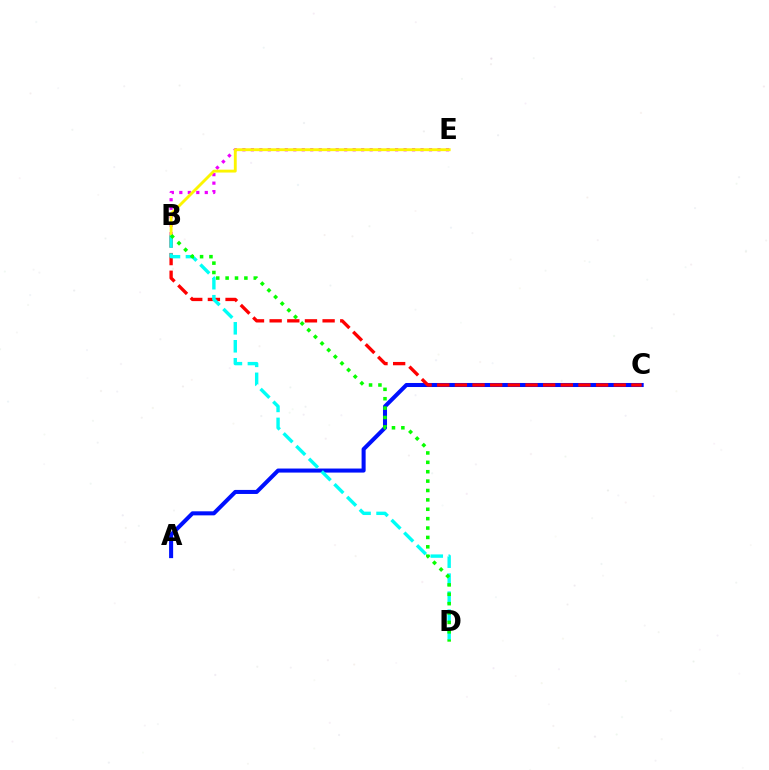{('A', 'C'): [{'color': '#0010ff', 'line_style': 'solid', 'thickness': 2.91}], ('B', 'C'): [{'color': '#ff0000', 'line_style': 'dashed', 'thickness': 2.4}], ('B', 'E'): [{'color': '#ee00ff', 'line_style': 'dotted', 'thickness': 2.3}, {'color': '#fcf500', 'line_style': 'solid', 'thickness': 2.06}], ('B', 'D'): [{'color': '#00fff6', 'line_style': 'dashed', 'thickness': 2.44}, {'color': '#08ff00', 'line_style': 'dotted', 'thickness': 2.55}]}